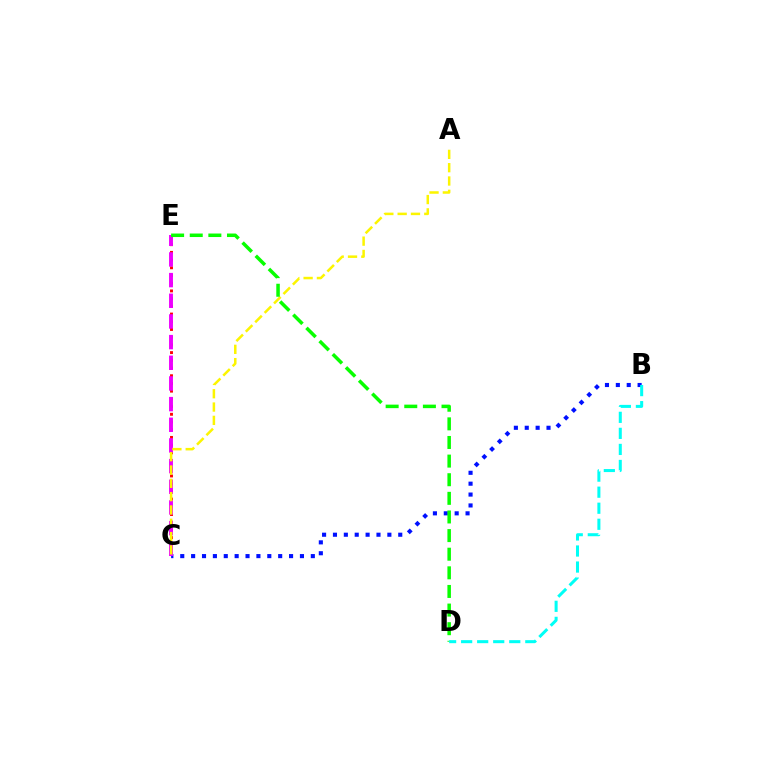{('C', 'E'): [{'color': '#ff0000', 'line_style': 'dotted', 'thickness': 2.09}, {'color': '#ee00ff', 'line_style': 'dashed', 'thickness': 2.81}], ('B', 'C'): [{'color': '#0010ff', 'line_style': 'dotted', 'thickness': 2.96}], ('A', 'C'): [{'color': '#fcf500', 'line_style': 'dashed', 'thickness': 1.81}], ('D', 'E'): [{'color': '#08ff00', 'line_style': 'dashed', 'thickness': 2.53}], ('B', 'D'): [{'color': '#00fff6', 'line_style': 'dashed', 'thickness': 2.18}]}